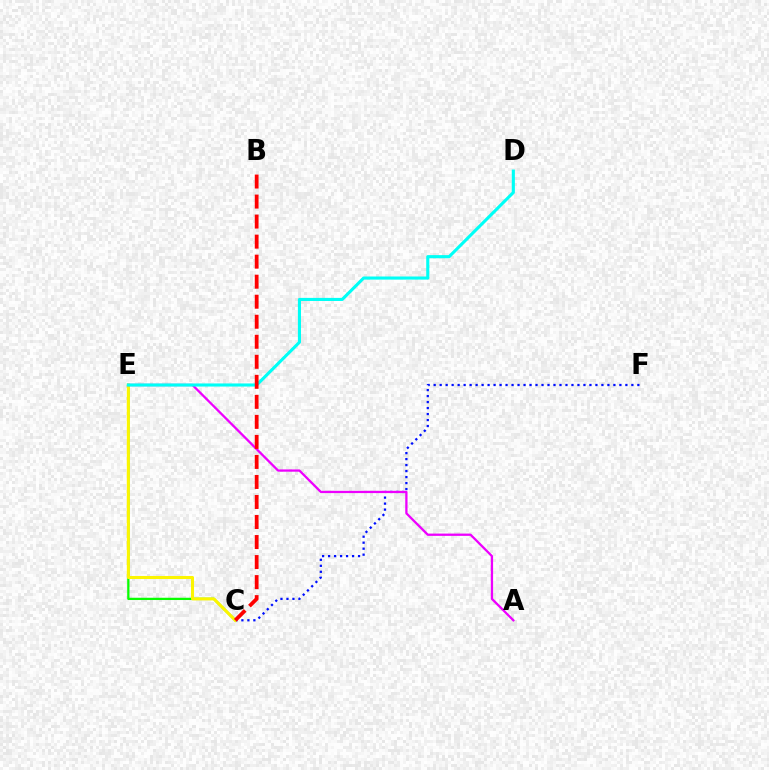{('C', 'F'): [{'color': '#0010ff', 'line_style': 'dotted', 'thickness': 1.63}], ('C', 'E'): [{'color': '#08ff00', 'line_style': 'solid', 'thickness': 1.63}, {'color': '#fcf500', 'line_style': 'solid', 'thickness': 2.19}], ('A', 'E'): [{'color': '#ee00ff', 'line_style': 'solid', 'thickness': 1.65}], ('D', 'E'): [{'color': '#00fff6', 'line_style': 'solid', 'thickness': 2.23}], ('B', 'C'): [{'color': '#ff0000', 'line_style': 'dashed', 'thickness': 2.72}]}